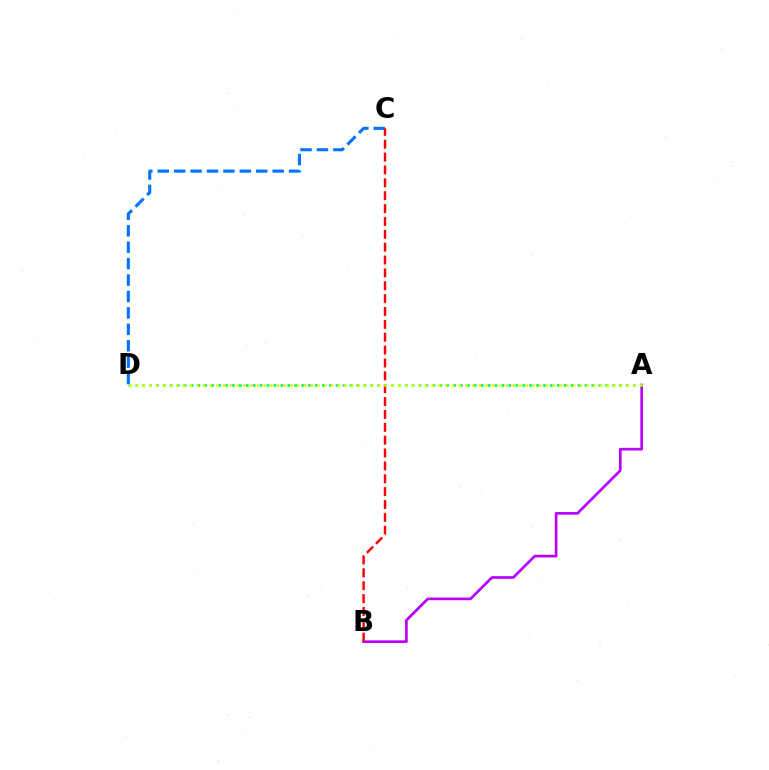{('C', 'D'): [{'color': '#0074ff', 'line_style': 'dashed', 'thickness': 2.23}], ('A', 'B'): [{'color': '#b900ff', 'line_style': 'solid', 'thickness': 1.93}], ('B', 'C'): [{'color': '#ff0000', 'line_style': 'dashed', 'thickness': 1.75}], ('A', 'D'): [{'color': '#00ff5c', 'line_style': 'dotted', 'thickness': 1.88}, {'color': '#d1ff00', 'line_style': 'dotted', 'thickness': 1.83}]}